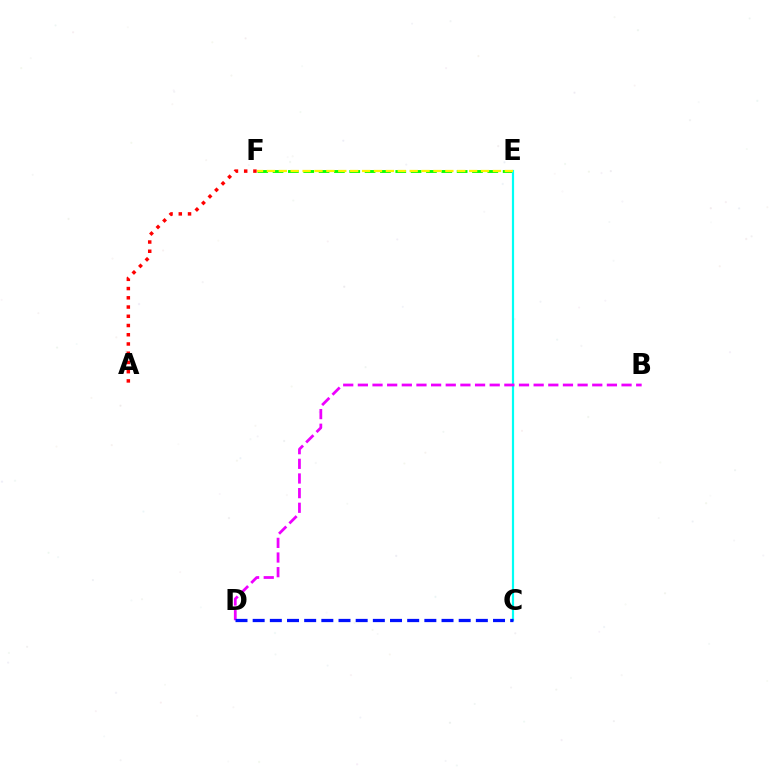{('E', 'F'): [{'color': '#08ff00', 'line_style': 'dashed', 'thickness': 2.08}, {'color': '#fcf500', 'line_style': 'dashed', 'thickness': 1.62}], ('C', 'E'): [{'color': '#00fff6', 'line_style': 'solid', 'thickness': 1.57}], ('A', 'F'): [{'color': '#ff0000', 'line_style': 'dotted', 'thickness': 2.51}], ('B', 'D'): [{'color': '#ee00ff', 'line_style': 'dashed', 'thickness': 1.99}], ('C', 'D'): [{'color': '#0010ff', 'line_style': 'dashed', 'thickness': 2.33}]}